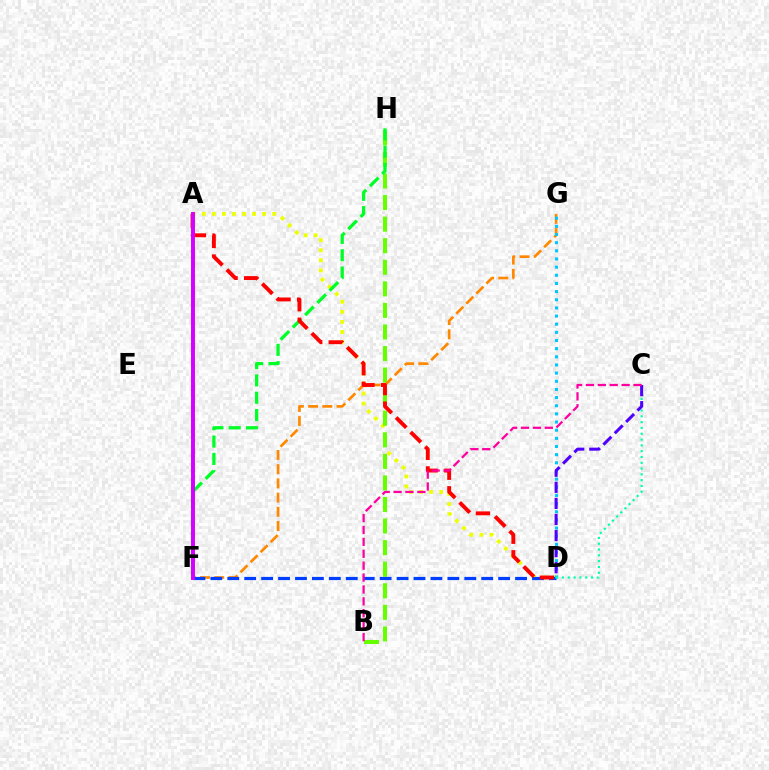{('A', 'D'): [{'color': '#eeff00', 'line_style': 'dotted', 'thickness': 2.73}, {'color': '#ff0000', 'line_style': 'dashed', 'thickness': 2.8}], ('B', 'H'): [{'color': '#66ff00', 'line_style': 'dashed', 'thickness': 2.93}], ('F', 'G'): [{'color': '#ff8800', 'line_style': 'dashed', 'thickness': 1.93}], ('D', 'F'): [{'color': '#003fff', 'line_style': 'dashed', 'thickness': 2.3}], ('F', 'H'): [{'color': '#00ff27', 'line_style': 'dashed', 'thickness': 2.35}], ('D', 'G'): [{'color': '#00c7ff', 'line_style': 'dotted', 'thickness': 2.22}], ('C', 'D'): [{'color': '#00ffaf', 'line_style': 'dotted', 'thickness': 1.58}, {'color': '#4f00ff', 'line_style': 'dashed', 'thickness': 2.18}], ('A', 'F'): [{'color': '#d600ff', 'line_style': 'solid', 'thickness': 2.84}], ('B', 'C'): [{'color': '#ff00a0', 'line_style': 'dashed', 'thickness': 1.62}]}